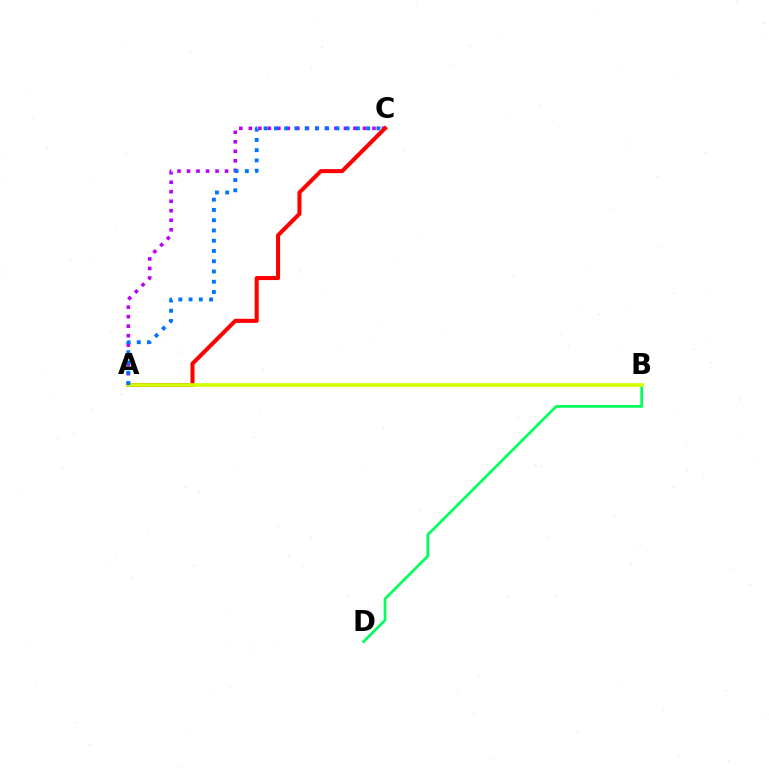{('B', 'D'): [{'color': '#00ff5c', 'line_style': 'solid', 'thickness': 1.95}], ('A', 'C'): [{'color': '#b900ff', 'line_style': 'dotted', 'thickness': 2.58}, {'color': '#ff0000', 'line_style': 'solid', 'thickness': 2.91}, {'color': '#0074ff', 'line_style': 'dotted', 'thickness': 2.79}], ('A', 'B'): [{'color': '#d1ff00', 'line_style': 'solid', 'thickness': 2.67}]}